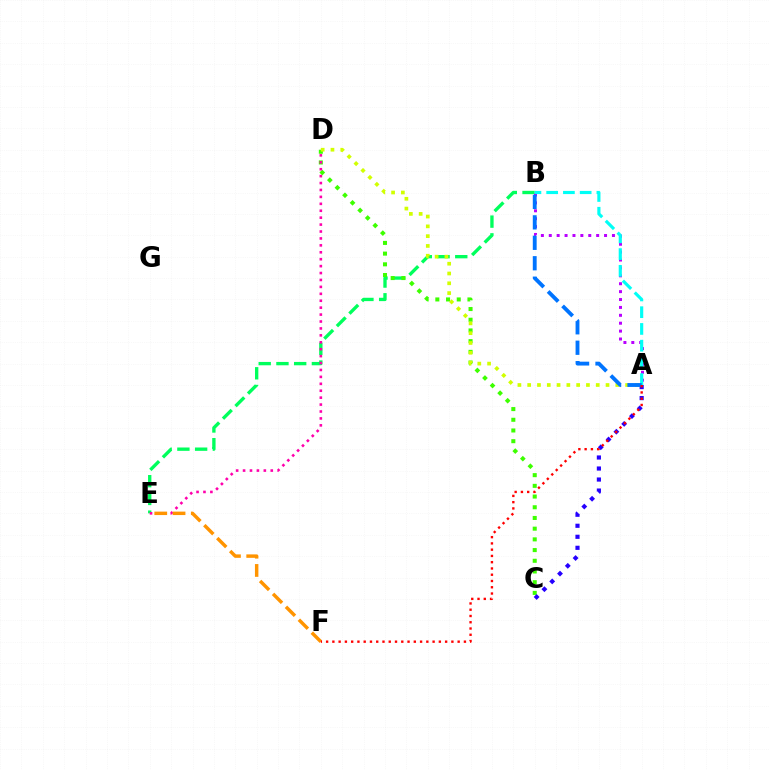{('B', 'E'): [{'color': '#00ff5c', 'line_style': 'dashed', 'thickness': 2.41}], ('A', 'B'): [{'color': '#b900ff', 'line_style': 'dotted', 'thickness': 2.15}, {'color': '#00fff6', 'line_style': 'dashed', 'thickness': 2.27}, {'color': '#0074ff', 'line_style': 'dashed', 'thickness': 2.78}], ('C', 'D'): [{'color': '#3dff00', 'line_style': 'dotted', 'thickness': 2.91}], ('D', 'E'): [{'color': '#ff00ac', 'line_style': 'dotted', 'thickness': 1.88}], ('E', 'F'): [{'color': '#ff9400', 'line_style': 'dashed', 'thickness': 2.48}], ('A', 'C'): [{'color': '#2500ff', 'line_style': 'dotted', 'thickness': 2.99}], ('A', 'D'): [{'color': '#d1ff00', 'line_style': 'dotted', 'thickness': 2.66}], ('A', 'F'): [{'color': '#ff0000', 'line_style': 'dotted', 'thickness': 1.7}]}